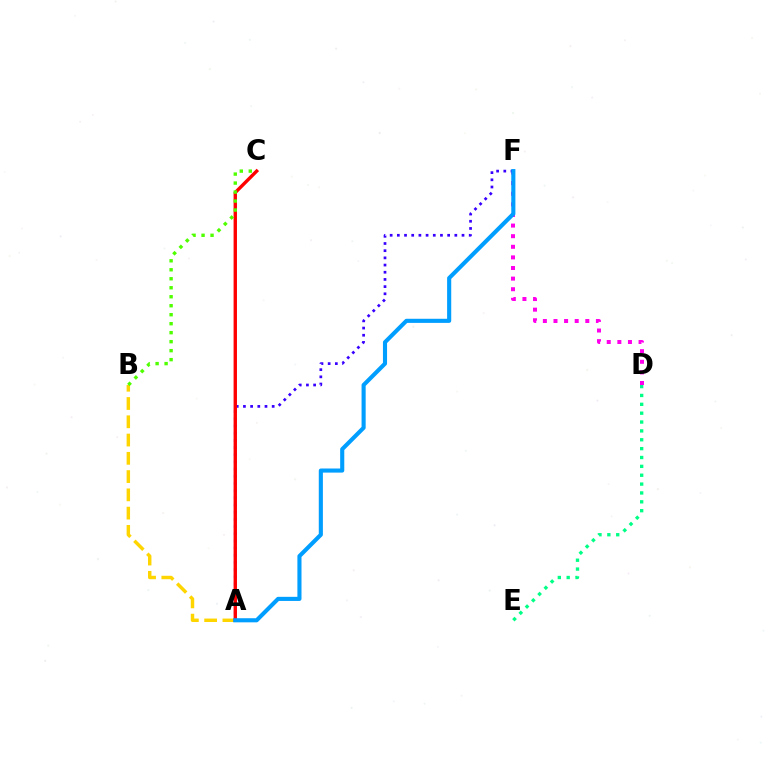{('D', 'F'): [{'color': '#ff00ed', 'line_style': 'dotted', 'thickness': 2.88}], ('A', 'F'): [{'color': '#3700ff', 'line_style': 'dotted', 'thickness': 1.95}, {'color': '#009eff', 'line_style': 'solid', 'thickness': 2.95}], ('D', 'E'): [{'color': '#00ff86', 'line_style': 'dotted', 'thickness': 2.41}], ('A', 'B'): [{'color': '#ffd500', 'line_style': 'dashed', 'thickness': 2.48}], ('A', 'C'): [{'color': '#ff0000', 'line_style': 'solid', 'thickness': 2.44}], ('B', 'C'): [{'color': '#4fff00', 'line_style': 'dotted', 'thickness': 2.44}]}